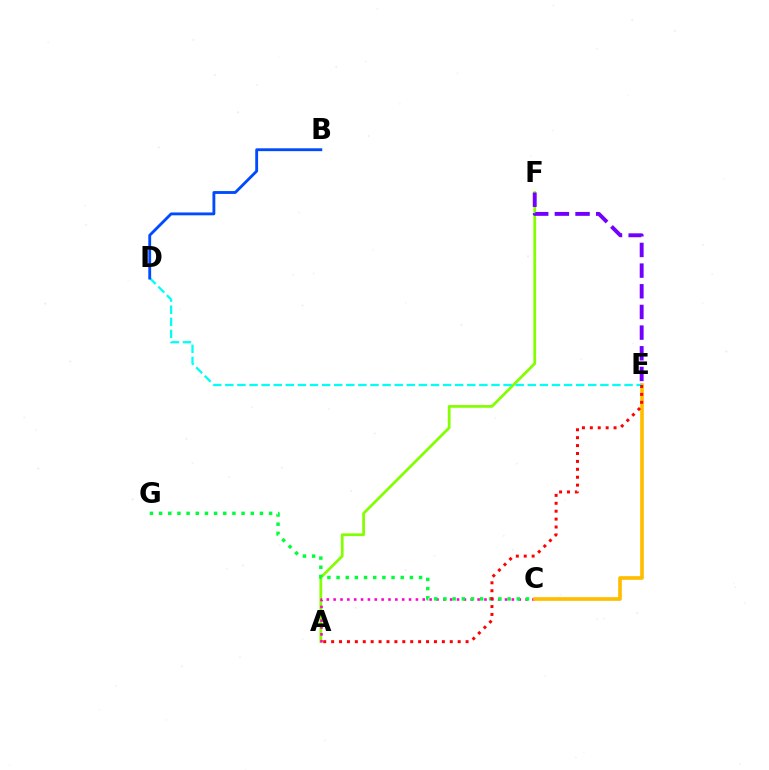{('A', 'F'): [{'color': '#84ff00', 'line_style': 'solid', 'thickness': 1.98}], ('A', 'C'): [{'color': '#ff00cf', 'line_style': 'dotted', 'thickness': 1.86}], ('C', 'E'): [{'color': '#ffbd00', 'line_style': 'solid', 'thickness': 2.66}], ('D', 'E'): [{'color': '#00fff6', 'line_style': 'dashed', 'thickness': 1.64}], ('B', 'D'): [{'color': '#004bff', 'line_style': 'solid', 'thickness': 2.05}], ('C', 'G'): [{'color': '#00ff39', 'line_style': 'dotted', 'thickness': 2.49}], ('E', 'F'): [{'color': '#7200ff', 'line_style': 'dashed', 'thickness': 2.81}], ('A', 'E'): [{'color': '#ff0000', 'line_style': 'dotted', 'thickness': 2.15}]}